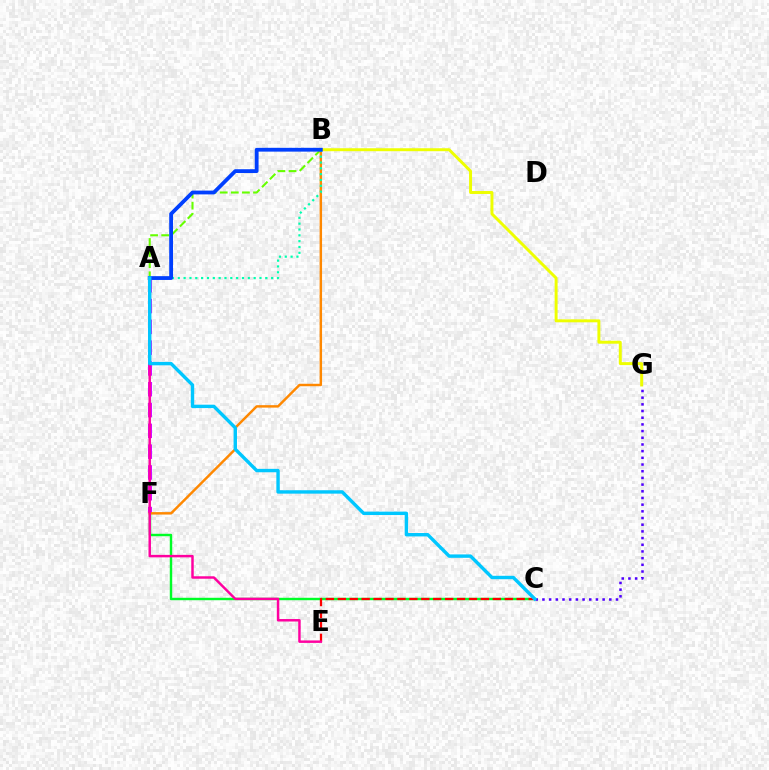{('C', 'F'): [{'color': '#00ff27', 'line_style': 'solid', 'thickness': 1.75}], ('A', 'B'): [{'color': '#66ff00', 'line_style': 'dashed', 'thickness': 1.51}, {'color': '#00ffaf', 'line_style': 'dotted', 'thickness': 1.59}, {'color': '#003fff', 'line_style': 'solid', 'thickness': 2.74}], ('A', 'F'): [{'color': '#d600ff', 'line_style': 'dashed', 'thickness': 2.83}], ('B', 'F'): [{'color': '#ff8800', 'line_style': 'solid', 'thickness': 1.76}], ('C', 'E'): [{'color': '#ff0000', 'line_style': 'dashed', 'thickness': 1.62}], ('B', 'G'): [{'color': '#eeff00', 'line_style': 'solid', 'thickness': 2.13}], ('A', 'E'): [{'color': '#ff00a0', 'line_style': 'solid', 'thickness': 1.78}], ('C', 'G'): [{'color': '#4f00ff', 'line_style': 'dotted', 'thickness': 1.82}], ('A', 'C'): [{'color': '#00c7ff', 'line_style': 'solid', 'thickness': 2.45}]}